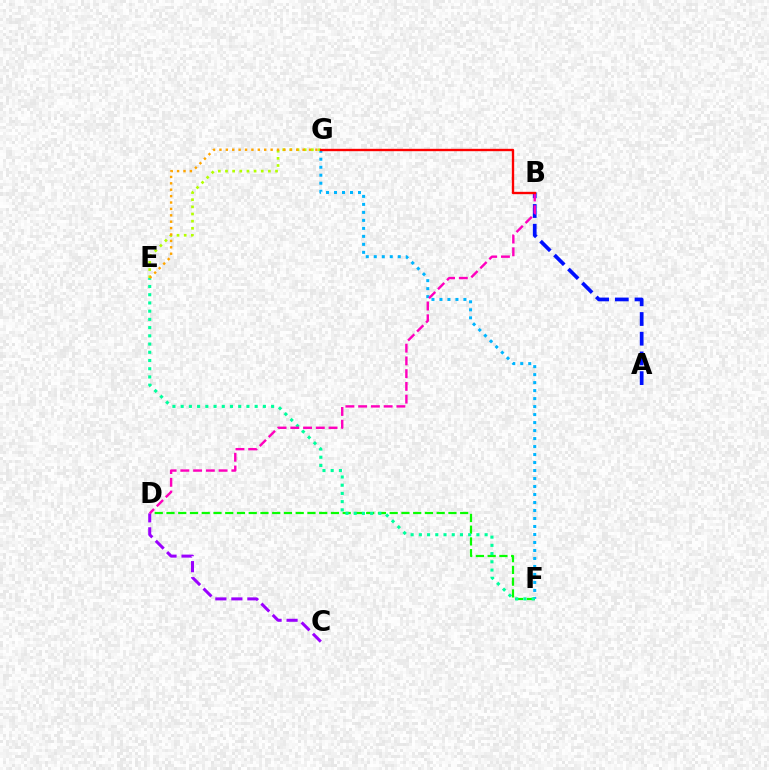{('D', 'F'): [{'color': '#08ff00', 'line_style': 'dashed', 'thickness': 1.6}], ('A', 'B'): [{'color': '#0010ff', 'line_style': 'dashed', 'thickness': 2.68}], ('F', 'G'): [{'color': '#00b5ff', 'line_style': 'dotted', 'thickness': 2.17}], ('E', 'G'): [{'color': '#b3ff00', 'line_style': 'dotted', 'thickness': 1.94}, {'color': '#ffa500', 'line_style': 'dotted', 'thickness': 1.74}], ('E', 'F'): [{'color': '#00ff9d', 'line_style': 'dotted', 'thickness': 2.23}], ('C', 'D'): [{'color': '#9b00ff', 'line_style': 'dashed', 'thickness': 2.18}], ('B', 'D'): [{'color': '#ff00bd', 'line_style': 'dashed', 'thickness': 1.73}], ('B', 'G'): [{'color': '#ff0000', 'line_style': 'solid', 'thickness': 1.71}]}